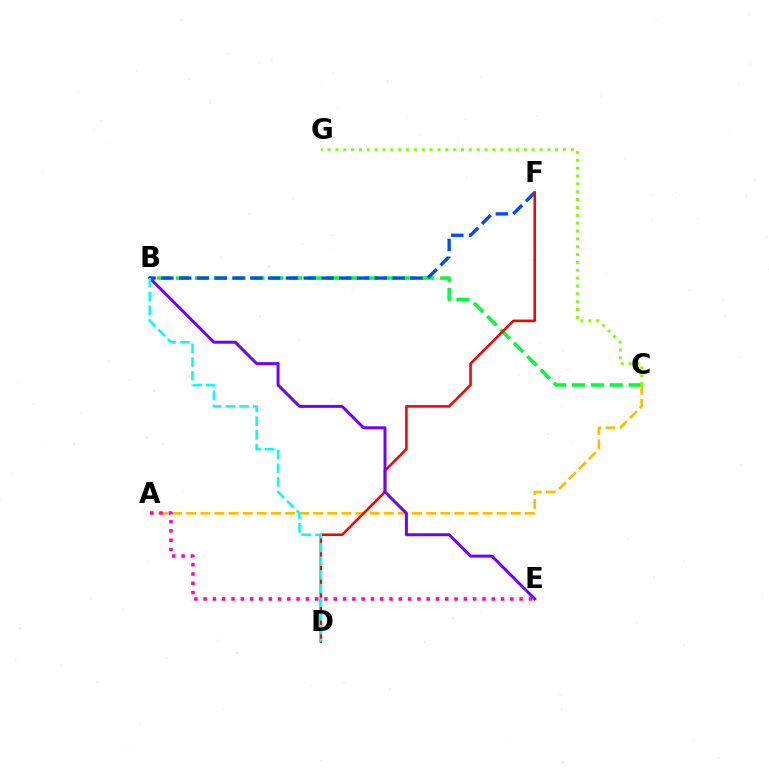{('B', 'C'): [{'color': '#00ff39', 'line_style': 'dashed', 'thickness': 2.56}], ('B', 'F'): [{'color': '#004bff', 'line_style': 'dashed', 'thickness': 2.42}], ('A', 'C'): [{'color': '#ffbd00', 'line_style': 'dashed', 'thickness': 1.92}], ('D', 'F'): [{'color': '#ff0000', 'line_style': 'solid', 'thickness': 1.85}], ('C', 'G'): [{'color': '#84ff00', 'line_style': 'dotted', 'thickness': 2.13}], ('B', 'E'): [{'color': '#7200ff', 'line_style': 'solid', 'thickness': 2.14}], ('B', 'D'): [{'color': '#00fff6', 'line_style': 'dashed', 'thickness': 1.86}], ('A', 'E'): [{'color': '#ff00cf', 'line_style': 'dotted', 'thickness': 2.52}]}